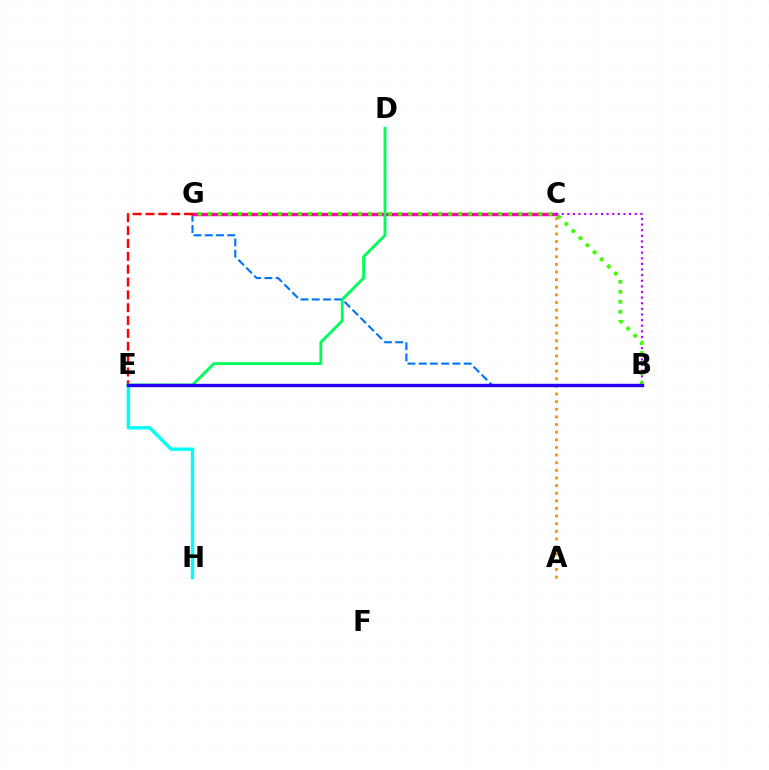{('B', 'G'): [{'color': '#0074ff', 'line_style': 'dashed', 'thickness': 1.53}, {'color': '#3dff00', 'line_style': 'dotted', 'thickness': 2.72}], ('C', 'G'): [{'color': '#ff00ac', 'line_style': 'solid', 'thickness': 2.47}], ('B', 'C'): [{'color': '#b900ff', 'line_style': 'dotted', 'thickness': 1.53}], ('B', 'E'): [{'color': '#d1ff00', 'line_style': 'solid', 'thickness': 1.92}, {'color': '#2500ff', 'line_style': 'solid', 'thickness': 2.42}], ('E', 'H'): [{'color': '#00fff6', 'line_style': 'solid', 'thickness': 2.45}], ('A', 'C'): [{'color': '#ff9400', 'line_style': 'dotted', 'thickness': 2.07}], ('E', 'G'): [{'color': '#ff0000', 'line_style': 'dashed', 'thickness': 1.75}], ('D', 'E'): [{'color': '#00ff5c', 'line_style': 'solid', 'thickness': 2.08}]}